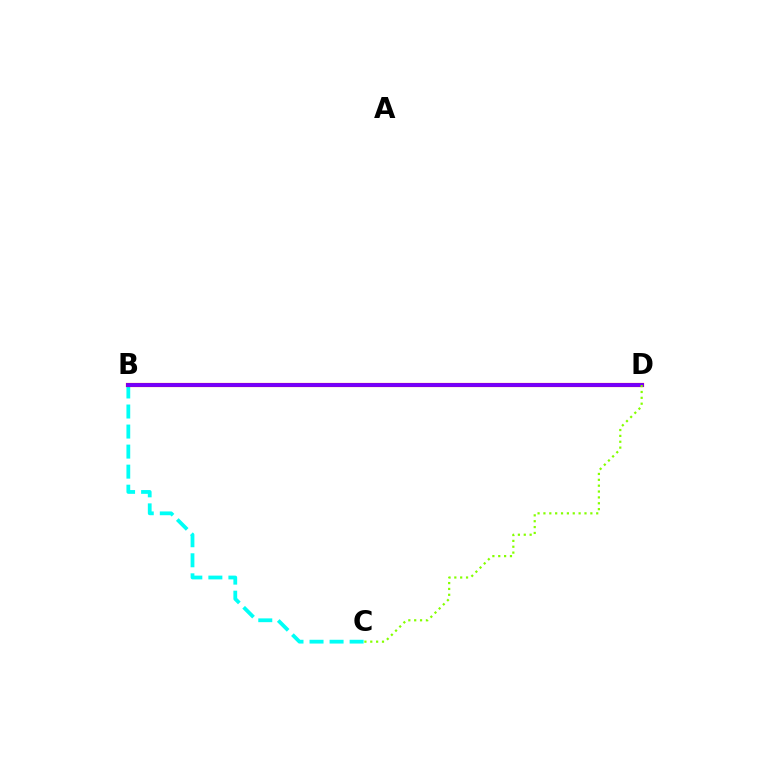{('B', 'C'): [{'color': '#00fff6', 'line_style': 'dashed', 'thickness': 2.72}], ('B', 'D'): [{'color': '#ff0000', 'line_style': 'solid', 'thickness': 3.0}, {'color': '#7200ff', 'line_style': 'solid', 'thickness': 2.74}], ('C', 'D'): [{'color': '#84ff00', 'line_style': 'dotted', 'thickness': 1.59}]}